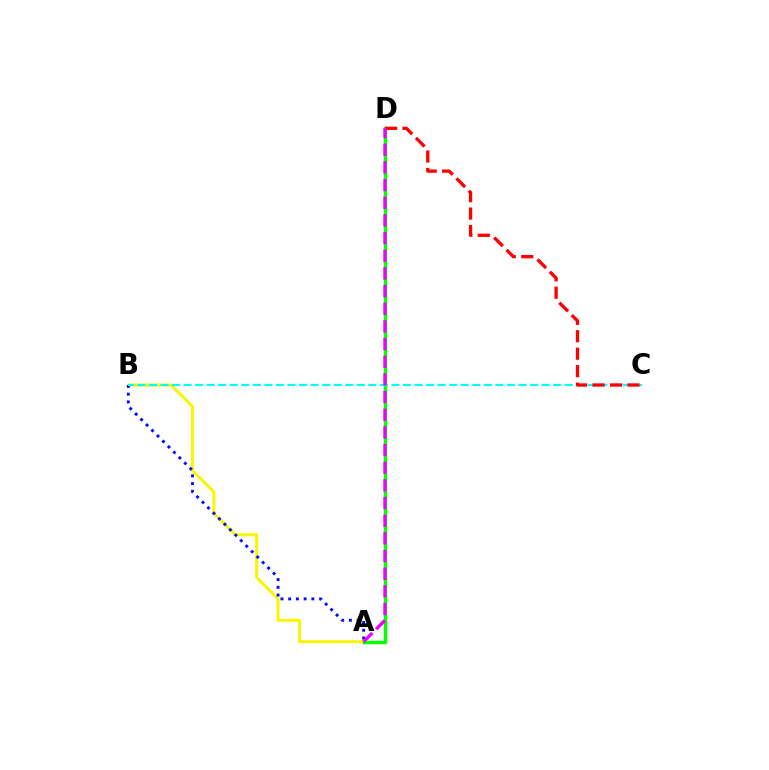{('A', 'B'): [{'color': '#fcf500', 'line_style': 'solid', 'thickness': 2.15}, {'color': '#0010ff', 'line_style': 'dotted', 'thickness': 2.1}], ('A', 'D'): [{'color': '#08ff00', 'line_style': 'solid', 'thickness': 2.5}, {'color': '#ee00ff', 'line_style': 'dashed', 'thickness': 2.4}], ('B', 'C'): [{'color': '#00fff6', 'line_style': 'dashed', 'thickness': 1.57}], ('C', 'D'): [{'color': '#ff0000', 'line_style': 'dashed', 'thickness': 2.37}]}